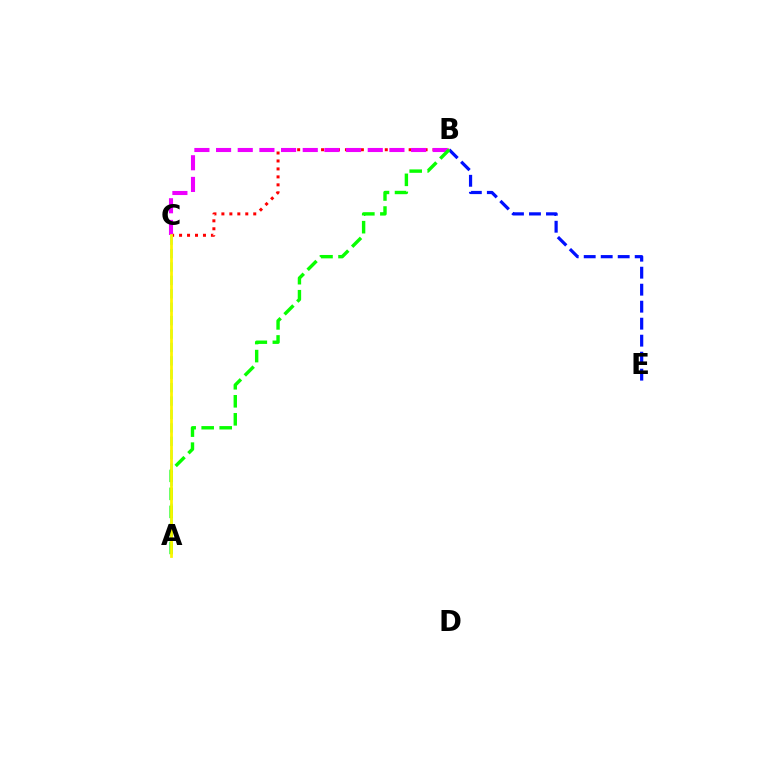{('B', 'C'): [{'color': '#ff0000', 'line_style': 'dotted', 'thickness': 2.16}, {'color': '#ee00ff', 'line_style': 'dashed', 'thickness': 2.94}], ('A', 'C'): [{'color': '#00fff6', 'line_style': 'dashed', 'thickness': 1.82}, {'color': '#fcf500', 'line_style': 'solid', 'thickness': 1.98}], ('B', 'E'): [{'color': '#0010ff', 'line_style': 'dashed', 'thickness': 2.31}], ('A', 'B'): [{'color': '#08ff00', 'line_style': 'dashed', 'thickness': 2.45}]}